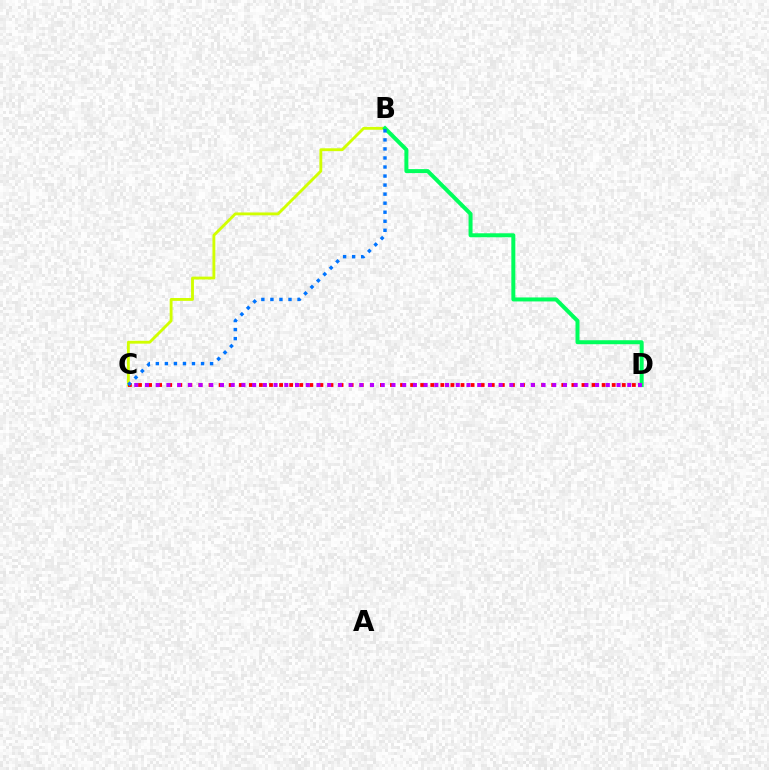{('B', 'C'): [{'color': '#d1ff00', 'line_style': 'solid', 'thickness': 2.06}, {'color': '#0074ff', 'line_style': 'dotted', 'thickness': 2.46}], ('B', 'D'): [{'color': '#00ff5c', 'line_style': 'solid', 'thickness': 2.87}], ('C', 'D'): [{'color': '#ff0000', 'line_style': 'dotted', 'thickness': 2.74}, {'color': '#b900ff', 'line_style': 'dotted', 'thickness': 2.91}]}